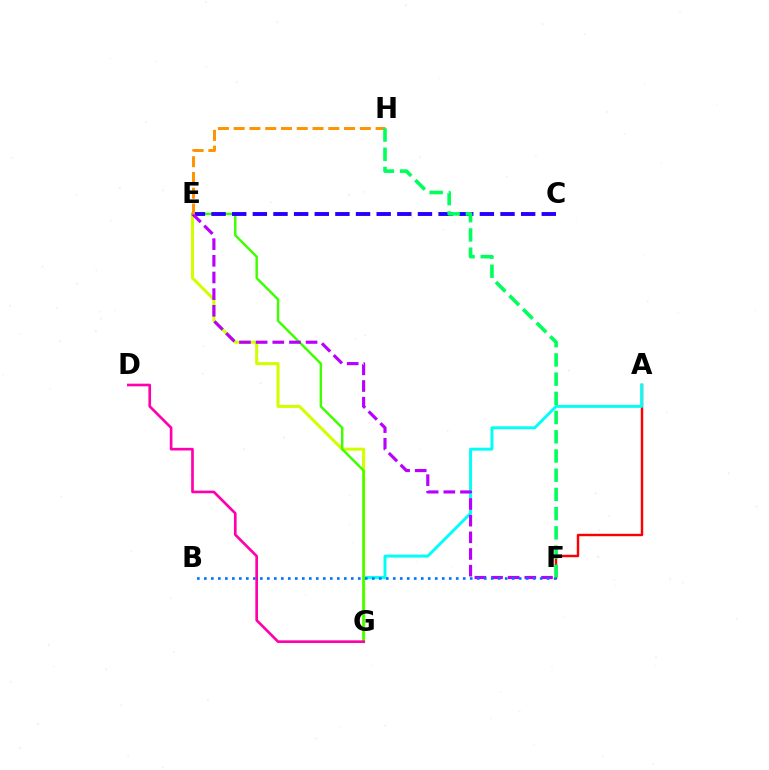{('A', 'F'): [{'color': '#ff0000', 'line_style': 'solid', 'thickness': 1.75}], ('A', 'G'): [{'color': '#00fff6', 'line_style': 'solid', 'thickness': 2.12}], ('E', 'G'): [{'color': '#d1ff00', 'line_style': 'solid', 'thickness': 2.2}, {'color': '#3dff00', 'line_style': 'solid', 'thickness': 1.75}], ('C', 'E'): [{'color': '#2500ff', 'line_style': 'dashed', 'thickness': 2.8}], ('E', 'F'): [{'color': '#b900ff', 'line_style': 'dashed', 'thickness': 2.26}], ('B', 'F'): [{'color': '#0074ff', 'line_style': 'dotted', 'thickness': 1.9}], ('D', 'G'): [{'color': '#ff00ac', 'line_style': 'solid', 'thickness': 1.92}], ('E', 'H'): [{'color': '#ff9400', 'line_style': 'dashed', 'thickness': 2.14}], ('F', 'H'): [{'color': '#00ff5c', 'line_style': 'dashed', 'thickness': 2.61}]}